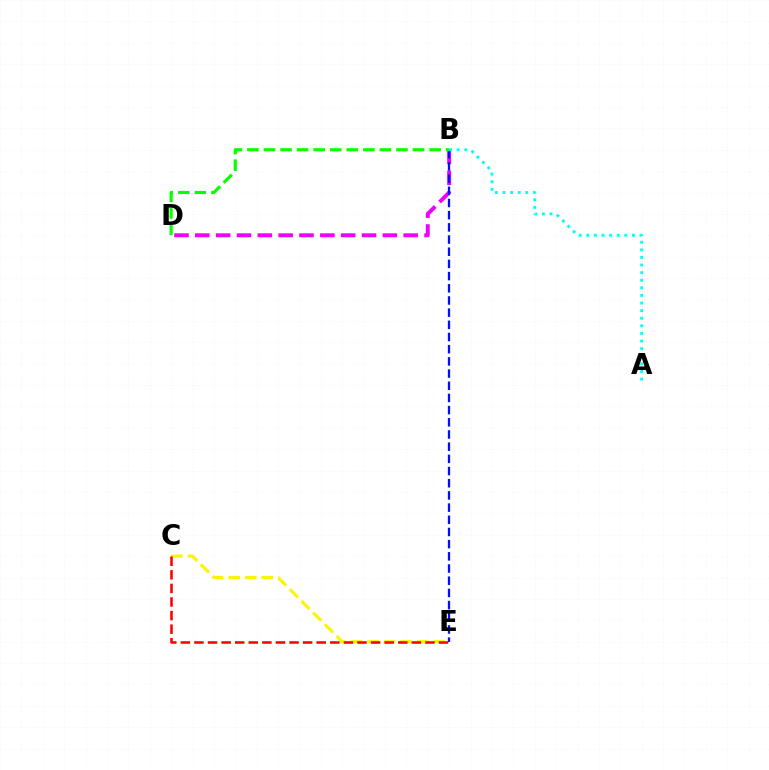{('C', 'E'): [{'color': '#fcf500', 'line_style': 'dashed', 'thickness': 2.25}, {'color': '#ff0000', 'line_style': 'dashed', 'thickness': 1.85}], ('B', 'D'): [{'color': '#ee00ff', 'line_style': 'dashed', 'thickness': 2.83}, {'color': '#08ff00', 'line_style': 'dashed', 'thickness': 2.25}], ('B', 'E'): [{'color': '#0010ff', 'line_style': 'dashed', 'thickness': 1.66}], ('A', 'B'): [{'color': '#00fff6', 'line_style': 'dotted', 'thickness': 2.07}]}